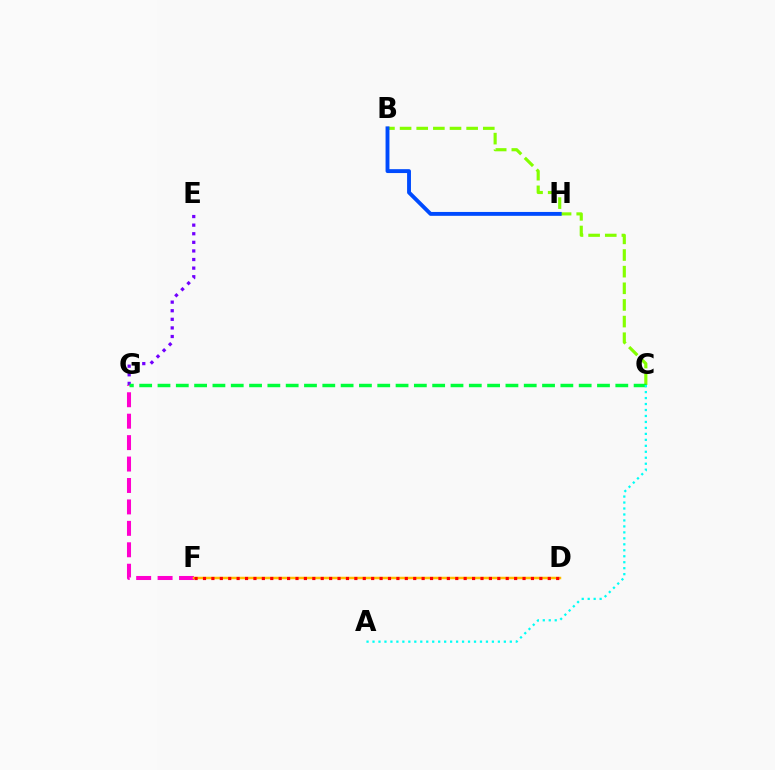{('E', 'G'): [{'color': '#7200ff', 'line_style': 'dotted', 'thickness': 2.34}], ('F', 'G'): [{'color': '#ff00cf', 'line_style': 'dashed', 'thickness': 2.91}], ('B', 'C'): [{'color': '#84ff00', 'line_style': 'dashed', 'thickness': 2.26}], ('D', 'F'): [{'color': '#ffbd00', 'line_style': 'solid', 'thickness': 1.79}, {'color': '#ff0000', 'line_style': 'dotted', 'thickness': 2.28}], ('B', 'H'): [{'color': '#004bff', 'line_style': 'solid', 'thickness': 2.8}], ('C', 'G'): [{'color': '#00ff39', 'line_style': 'dashed', 'thickness': 2.49}], ('A', 'C'): [{'color': '#00fff6', 'line_style': 'dotted', 'thickness': 1.62}]}